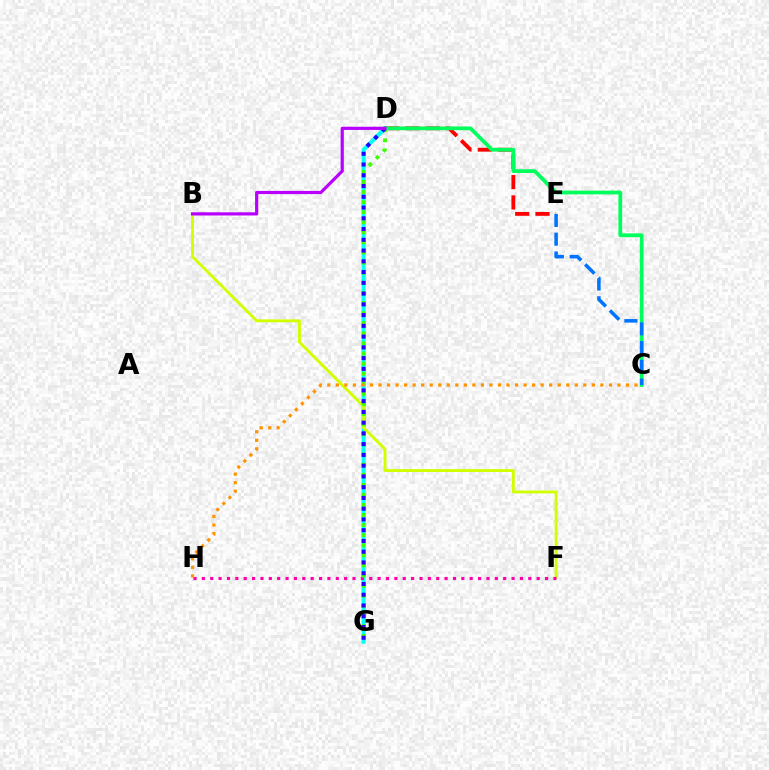{('D', 'G'): [{'color': '#00fff6', 'line_style': 'solid', 'thickness': 2.88}, {'color': '#3dff00', 'line_style': 'dotted', 'thickness': 2.74}, {'color': '#2500ff', 'line_style': 'dotted', 'thickness': 2.92}], ('B', 'F'): [{'color': '#d1ff00', 'line_style': 'solid', 'thickness': 2.08}], ('F', 'H'): [{'color': '#ff00ac', 'line_style': 'dotted', 'thickness': 2.27}], ('D', 'E'): [{'color': '#ff0000', 'line_style': 'dashed', 'thickness': 2.76}], ('C', 'D'): [{'color': '#00ff5c', 'line_style': 'solid', 'thickness': 2.71}], ('C', 'E'): [{'color': '#0074ff', 'line_style': 'dashed', 'thickness': 2.55}], ('B', 'D'): [{'color': '#b900ff', 'line_style': 'solid', 'thickness': 2.3}], ('C', 'H'): [{'color': '#ff9400', 'line_style': 'dotted', 'thickness': 2.32}]}